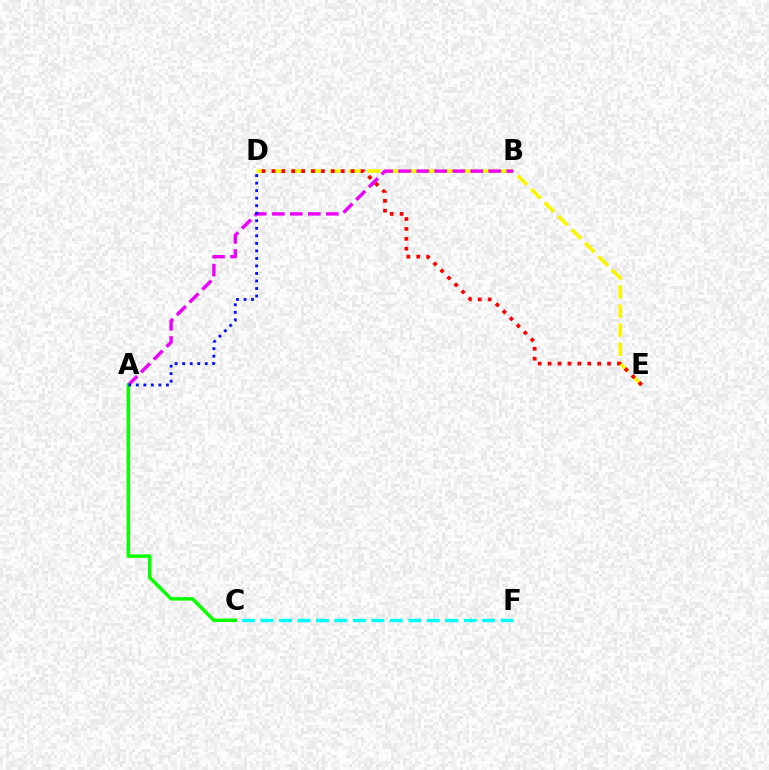{('C', 'F'): [{'color': '#00fff6', 'line_style': 'dashed', 'thickness': 2.51}], ('D', 'E'): [{'color': '#fcf500', 'line_style': 'dashed', 'thickness': 2.59}, {'color': '#ff0000', 'line_style': 'dotted', 'thickness': 2.69}], ('A', 'B'): [{'color': '#ee00ff', 'line_style': 'dashed', 'thickness': 2.45}], ('A', 'C'): [{'color': '#08ff00', 'line_style': 'solid', 'thickness': 2.48}], ('A', 'D'): [{'color': '#0010ff', 'line_style': 'dotted', 'thickness': 2.05}]}